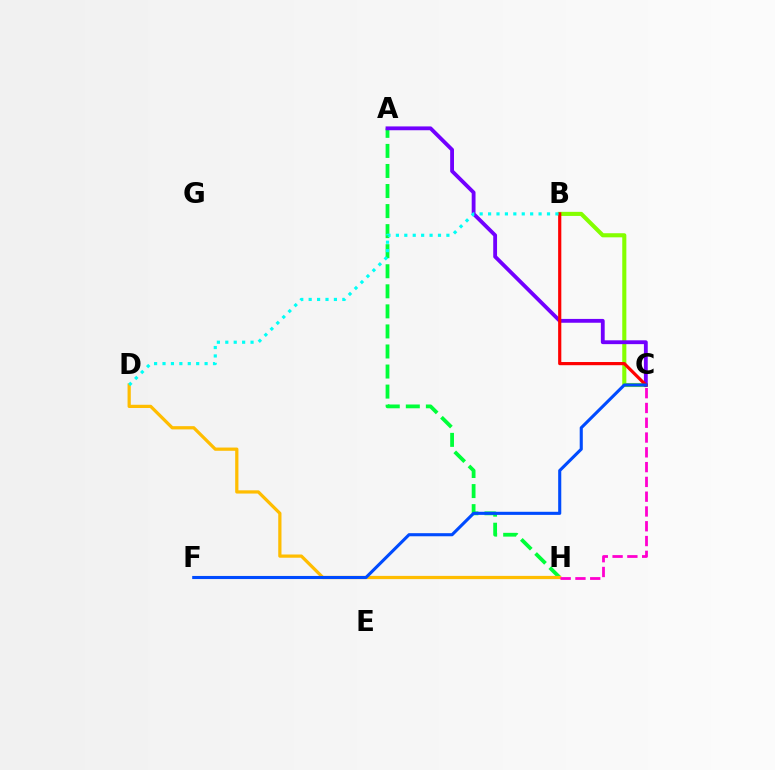{('A', 'H'): [{'color': '#00ff39', 'line_style': 'dashed', 'thickness': 2.72}], ('B', 'C'): [{'color': '#84ff00', 'line_style': 'solid', 'thickness': 2.95}, {'color': '#ff0000', 'line_style': 'solid', 'thickness': 2.29}], ('D', 'H'): [{'color': '#ffbd00', 'line_style': 'solid', 'thickness': 2.33}], ('A', 'C'): [{'color': '#7200ff', 'line_style': 'solid', 'thickness': 2.76}], ('C', 'F'): [{'color': '#004bff', 'line_style': 'solid', 'thickness': 2.23}], ('B', 'D'): [{'color': '#00fff6', 'line_style': 'dotted', 'thickness': 2.29}], ('C', 'H'): [{'color': '#ff00cf', 'line_style': 'dashed', 'thickness': 2.01}]}